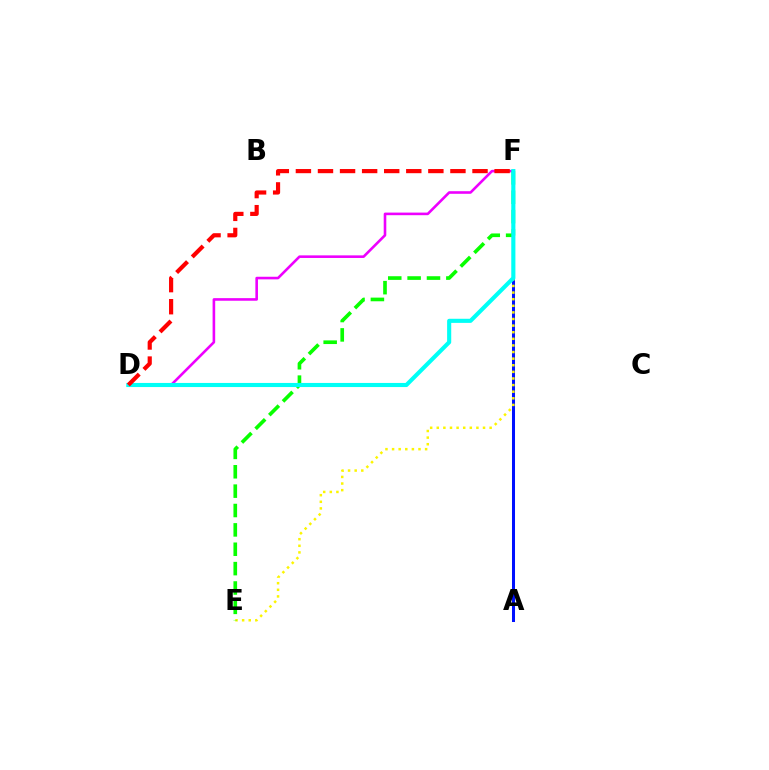{('D', 'F'): [{'color': '#ee00ff', 'line_style': 'solid', 'thickness': 1.87}, {'color': '#00fff6', 'line_style': 'solid', 'thickness': 2.96}, {'color': '#ff0000', 'line_style': 'dashed', 'thickness': 3.0}], ('A', 'F'): [{'color': '#0010ff', 'line_style': 'solid', 'thickness': 2.18}], ('E', 'F'): [{'color': '#fcf500', 'line_style': 'dotted', 'thickness': 1.8}, {'color': '#08ff00', 'line_style': 'dashed', 'thickness': 2.63}]}